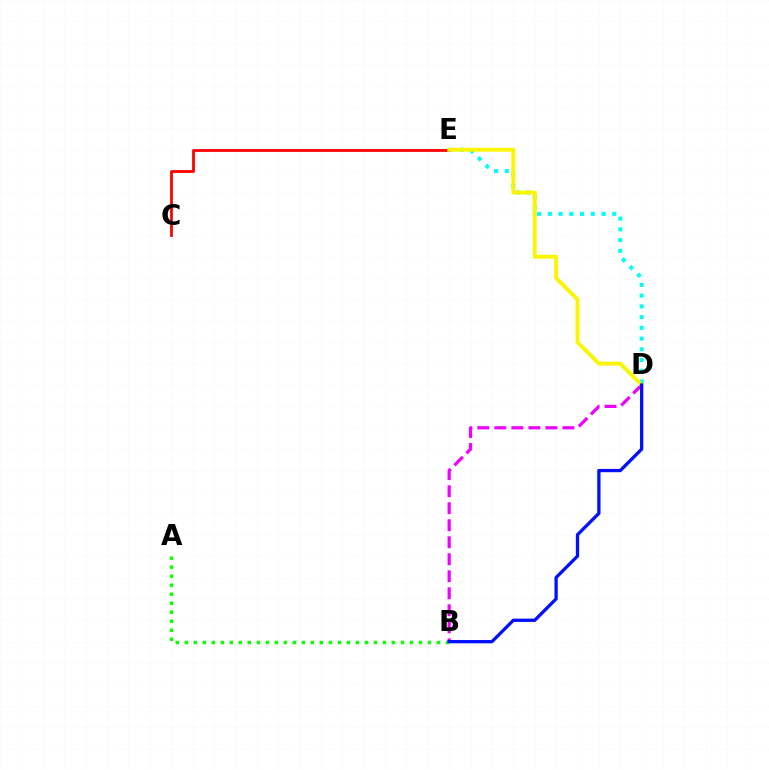{('C', 'E'): [{'color': '#ff0000', 'line_style': 'solid', 'thickness': 2.0}], ('A', 'B'): [{'color': '#08ff00', 'line_style': 'dotted', 'thickness': 2.45}], ('B', 'D'): [{'color': '#ee00ff', 'line_style': 'dashed', 'thickness': 2.31}, {'color': '#0010ff', 'line_style': 'solid', 'thickness': 2.37}], ('D', 'E'): [{'color': '#00fff6', 'line_style': 'dotted', 'thickness': 2.92}, {'color': '#fcf500', 'line_style': 'solid', 'thickness': 2.78}]}